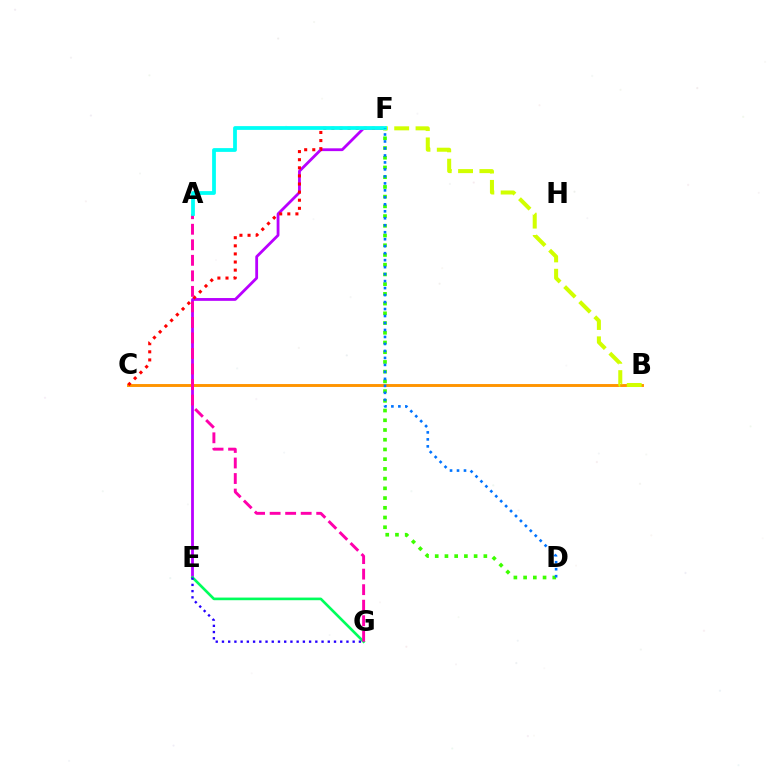{('B', 'C'): [{'color': '#ff9400', 'line_style': 'solid', 'thickness': 2.09}], ('E', 'F'): [{'color': '#b900ff', 'line_style': 'solid', 'thickness': 2.02}], ('D', 'F'): [{'color': '#3dff00', 'line_style': 'dotted', 'thickness': 2.64}, {'color': '#0074ff', 'line_style': 'dotted', 'thickness': 1.9}], ('C', 'F'): [{'color': '#ff0000', 'line_style': 'dotted', 'thickness': 2.2}], ('B', 'F'): [{'color': '#d1ff00', 'line_style': 'dashed', 'thickness': 2.9}], ('E', 'G'): [{'color': '#00ff5c', 'line_style': 'solid', 'thickness': 1.9}, {'color': '#2500ff', 'line_style': 'dotted', 'thickness': 1.69}], ('A', 'G'): [{'color': '#ff00ac', 'line_style': 'dashed', 'thickness': 2.11}], ('A', 'F'): [{'color': '#00fff6', 'line_style': 'solid', 'thickness': 2.72}]}